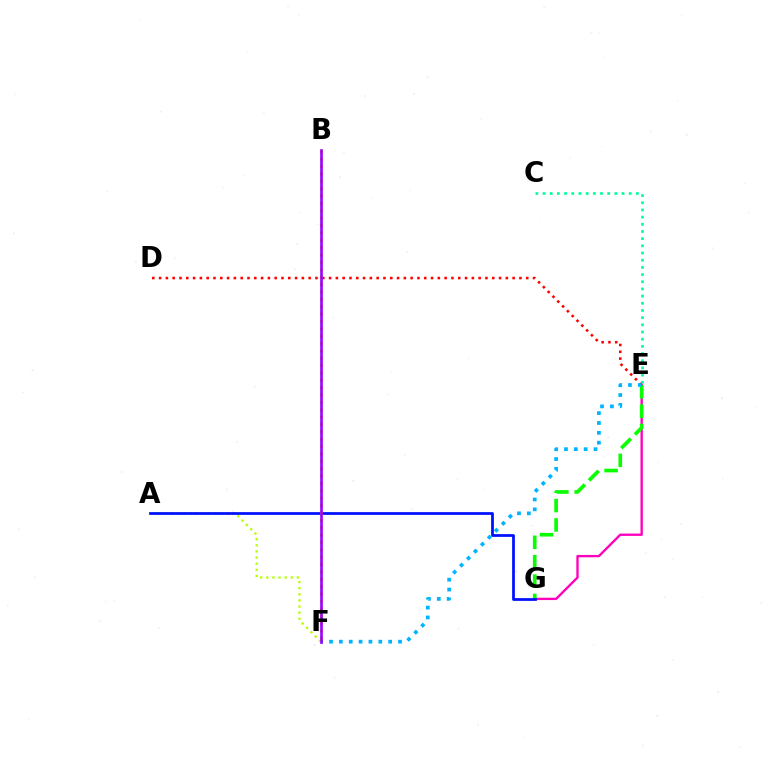{('E', 'G'): [{'color': '#ff00bd', 'line_style': 'solid', 'thickness': 1.69}, {'color': '#08ff00', 'line_style': 'dashed', 'thickness': 2.63}], ('A', 'F'): [{'color': '#b3ff00', 'line_style': 'dotted', 'thickness': 1.66}], ('C', 'E'): [{'color': '#00ff9d', 'line_style': 'dotted', 'thickness': 1.95}], ('A', 'G'): [{'color': '#0010ff', 'line_style': 'solid', 'thickness': 1.98}], ('D', 'E'): [{'color': '#ff0000', 'line_style': 'dotted', 'thickness': 1.85}], ('B', 'F'): [{'color': '#ffa500', 'line_style': 'dotted', 'thickness': 2.0}, {'color': '#9b00ff', 'line_style': 'solid', 'thickness': 1.88}], ('E', 'F'): [{'color': '#00b5ff', 'line_style': 'dotted', 'thickness': 2.68}]}